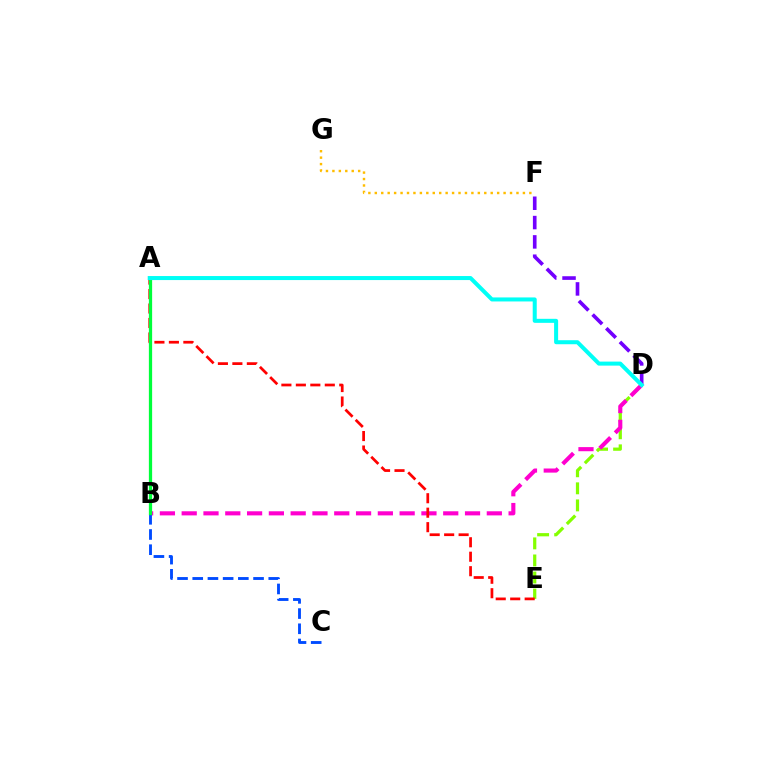{('D', 'E'): [{'color': '#84ff00', 'line_style': 'dashed', 'thickness': 2.32}], ('F', 'G'): [{'color': '#ffbd00', 'line_style': 'dotted', 'thickness': 1.75}], ('B', 'D'): [{'color': '#ff00cf', 'line_style': 'dashed', 'thickness': 2.96}], ('A', 'E'): [{'color': '#ff0000', 'line_style': 'dashed', 'thickness': 1.97}], ('D', 'F'): [{'color': '#7200ff', 'line_style': 'dashed', 'thickness': 2.62}], ('A', 'C'): [{'color': '#004bff', 'line_style': 'dashed', 'thickness': 2.07}], ('A', 'B'): [{'color': '#00ff39', 'line_style': 'solid', 'thickness': 2.34}], ('A', 'D'): [{'color': '#00fff6', 'line_style': 'solid', 'thickness': 2.9}]}